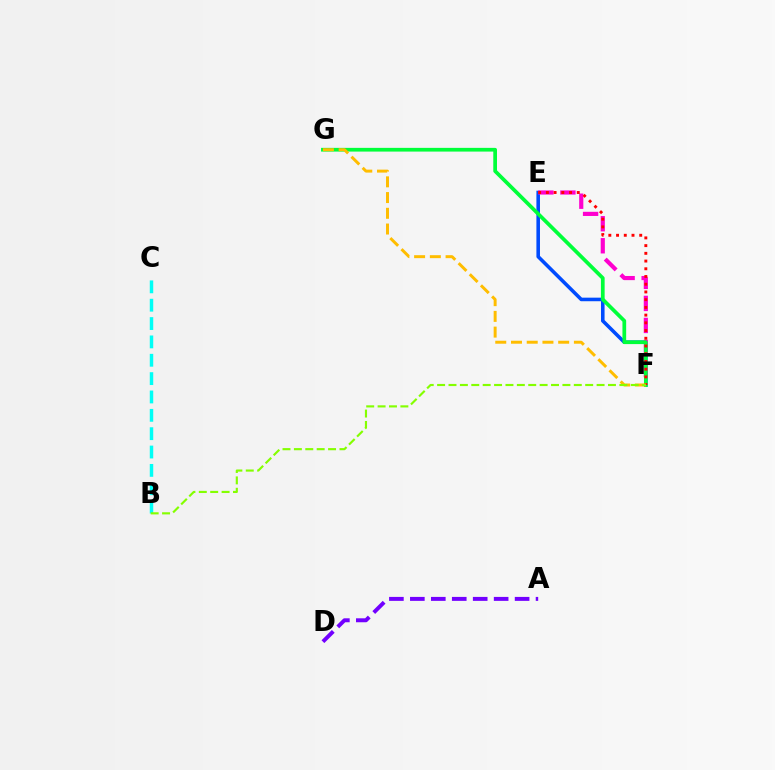{('E', 'F'): [{'color': '#004bff', 'line_style': 'solid', 'thickness': 2.57}, {'color': '#ff00cf', 'line_style': 'dashed', 'thickness': 2.99}, {'color': '#ff0000', 'line_style': 'dotted', 'thickness': 2.1}], ('A', 'D'): [{'color': '#7200ff', 'line_style': 'dashed', 'thickness': 2.85}], ('F', 'G'): [{'color': '#00ff39', 'line_style': 'solid', 'thickness': 2.68}, {'color': '#ffbd00', 'line_style': 'dashed', 'thickness': 2.14}], ('B', 'C'): [{'color': '#00fff6', 'line_style': 'dashed', 'thickness': 2.49}], ('B', 'F'): [{'color': '#84ff00', 'line_style': 'dashed', 'thickness': 1.55}]}